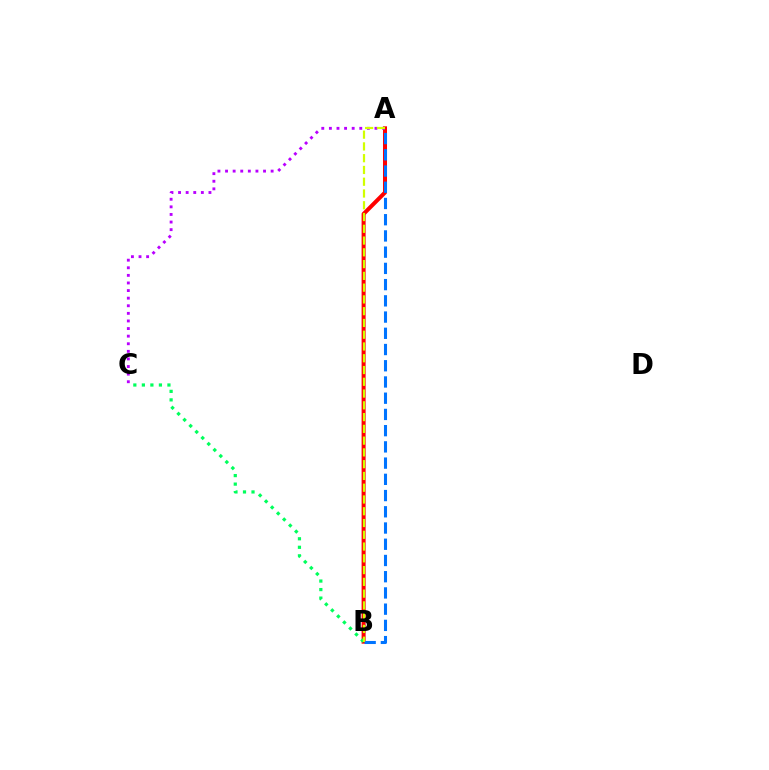{('A', 'B'): [{'color': '#ff0000', 'line_style': 'solid', 'thickness': 2.89}, {'color': '#0074ff', 'line_style': 'dashed', 'thickness': 2.2}, {'color': '#d1ff00', 'line_style': 'dashed', 'thickness': 1.6}], ('A', 'C'): [{'color': '#b900ff', 'line_style': 'dotted', 'thickness': 2.06}], ('B', 'C'): [{'color': '#00ff5c', 'line_style': 'dotted', 'thickness': 2.32}]}